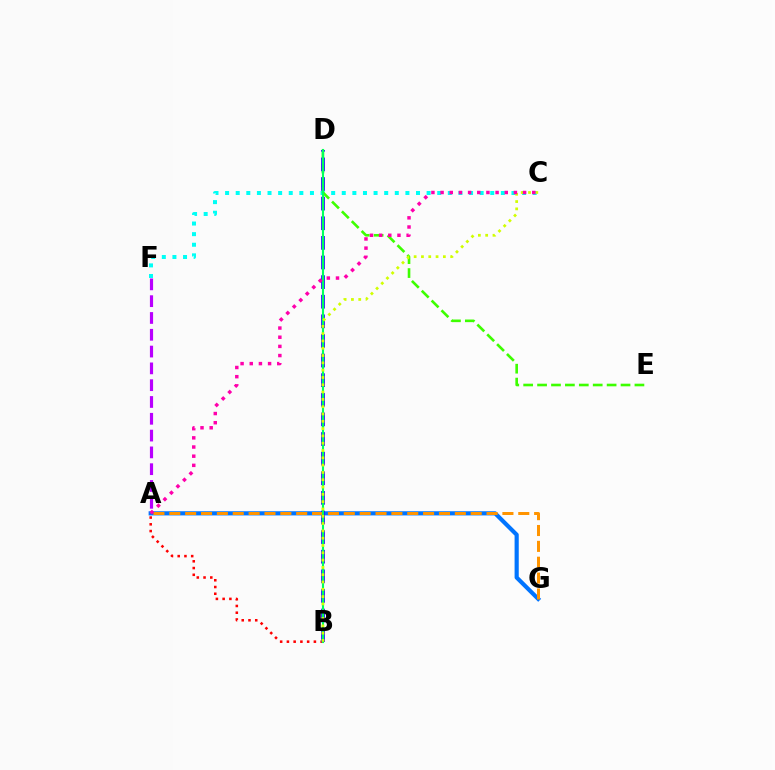{('C', 'F'): [{'color': '#00fff6', 'line_style': 'dotted', 'thickness': 2.88}], ('A', 'G'): [{'color': '#0074ff', 'line_style': 'solid', 'thickness': 2.99}, {'color': '#ff9400', 'line_style': 'dashed', 'thickness': 2.16}], ('D', 'E'): [{'color': '#3dff00', 'line_style': 'dashed', 'thickness': 1.89}], ('A', 'F'): [{'color': '#b900ff', 'line_style': 'dashed', 'thickness': 2.28}], ('A', 'B'): [{'color': '#ff0000', 'line_style': 'dotted', 'thickness': 1.83}], ('B', 'D'): [{'color': '#2500ff', 'line_style': 'dashed', 'thickness': 2.66}, {'color': '#00ff5c', 'line_style': 'solid', 'thickness': 1.52}], ('B', 'C'): [{'color': '#d1ff00', 'line_style': 'dotted', 'thickness': 1.98}], ('A', 'C'): [{'color': '#ff00ac', 'line_style': 'dotted', 'thickness': 2.49}]}